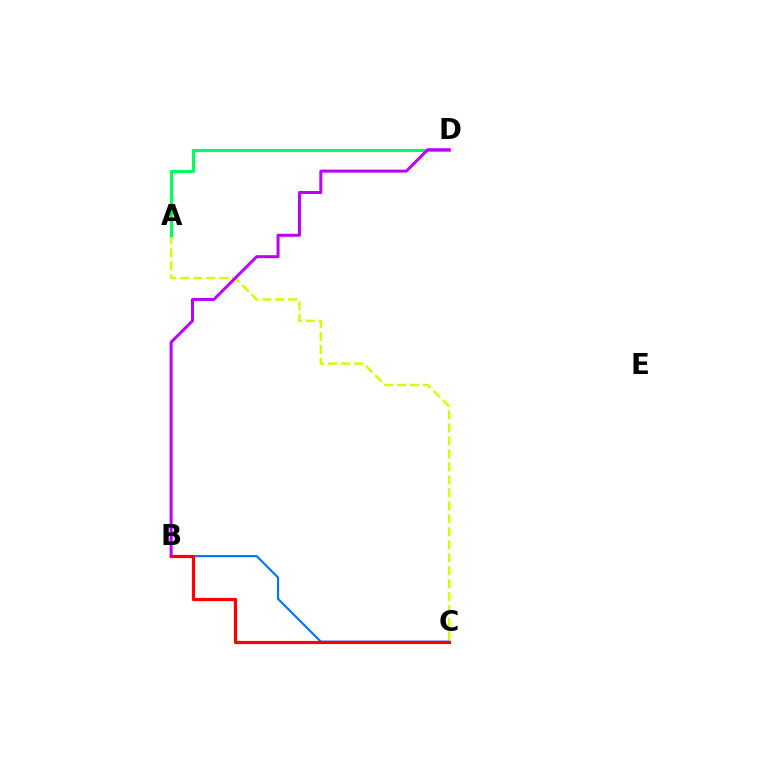{('A', 'C'): [{'color': '#d1ff00', 'line_style': 'dashed', 'thickness': 1.76}], ('B', 'C'): [{'color': '#0074ff', 'line_style': 'solid', 'thickness': 1.54}, {'color': '#ff0000', 'line_style': 'solid', 'thickness': 2.3}], ('A', 'D'): [{'color': '#00ff5c', 'line_style': 'solid', 'thickness': 2.25}], ('B', 'D'): [{'color': '#b900ff', 'line_style': 'solid', 'thickness': 2.17}]}